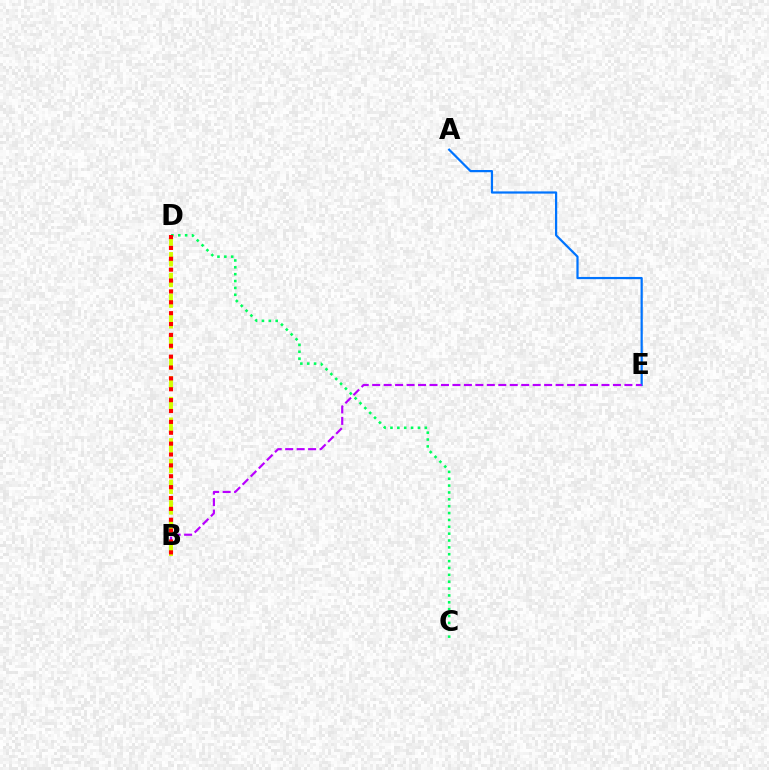{('A', 'E'): [{'color': '#0074ff', 'line_style': 'solid', 'thickness': 1.6}], ('B', 'E'): [{'color': '#b900ff', 'line_style': 'dashed', 'thickness': 1.56}], ('C', 'D'): [{'color': '#00ff5c', 'line_style': 'dotted', 'thickness': 1.87}], ('B', 'D'): [{'color': '#d1ff00', 'line_style': 'dashed', 'thickness': 2.81}, {'color': '#ff0000', 'line_style': 'dotted', 'thickness': 2.95}]}